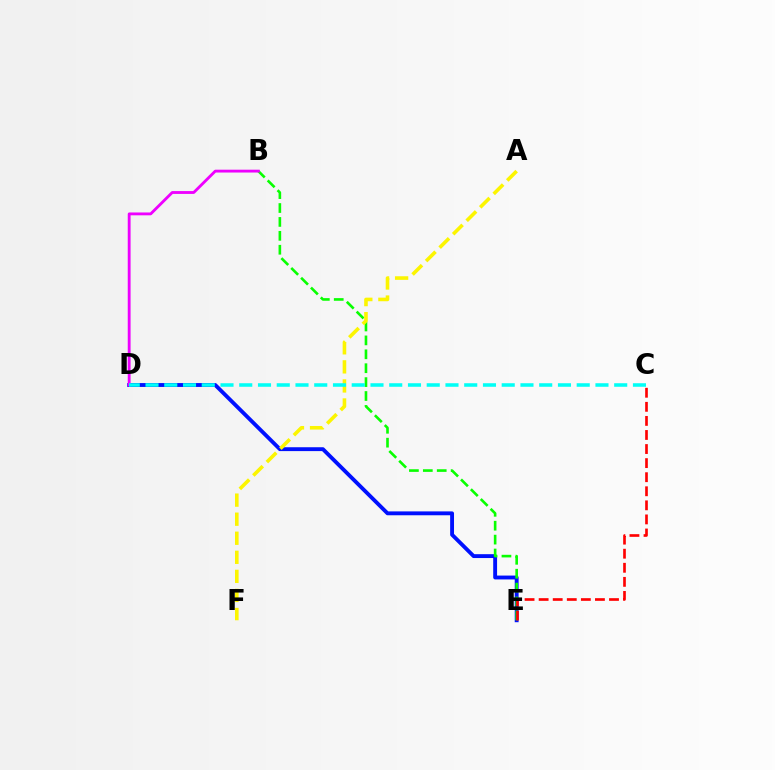{('D', 'E'): [{'color': '#0010ff', 'line_style': 'solid', 'thickness': 2.78}], ('B', 'E'): [{'color': '#08ff00', 'line_style': 'dashed', 'thickness': 1.89}], ('A', 'F'): [{'color': '#fcf500', 'line_style': 'dashed', 'thickness': 2.59}], ('C', 'E'): [{'color': '#ff0000', 'line_style': 'dashed', 'thickness': 1.91}], ('B', 'D'): [{'color': '#ee00ff', 'line_style': 'solid', 'thickness': 2.05}], ('C', 'D'): [{'color': '#00fff6', 'line_style': 'dashed', 'thickness': 2.55}]}